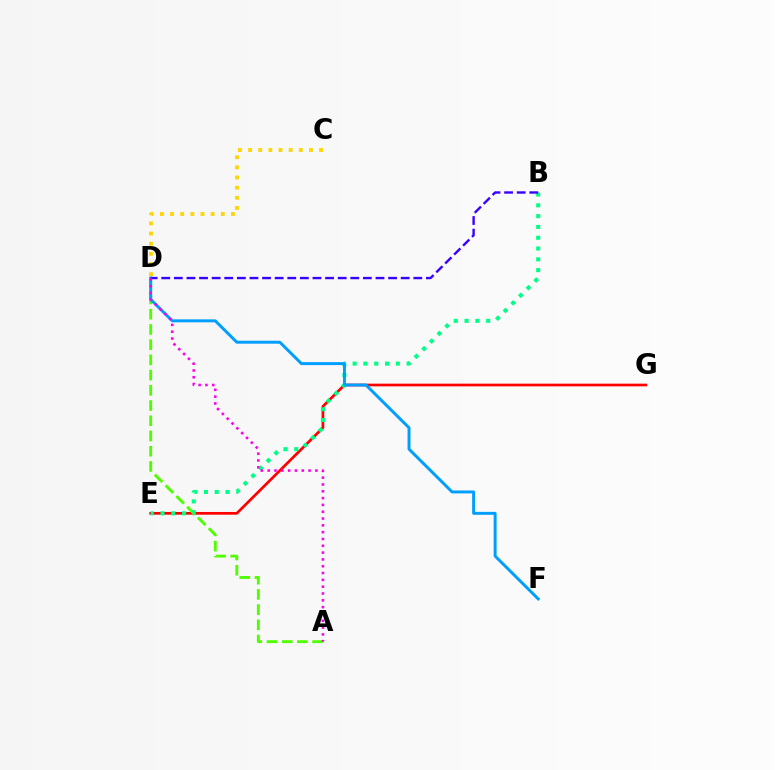{('E', 'G'): [{'color': '#ff0000', 'line_style': 'solid', 'thickness': 1.94}], ('A', 'D'): [{'color': '#4fff00', 'line_style': 'dashed', 'thickness': 2.07}, {'color': '#ff00ed', 'line_style': 'dotted', 'thickness': 1.85}], ('B', 'E'): [{'color': '#00ff86', 'line_style': 'dotted', 'thickness': 2.93}], ('C', 'D'): [{'color': '#ffd500', 'line_style': 'dotted', 'thickness': 2.76}], ('D', 'F'): [{'color': '#009eff', 'line_style': 'solid', 'thickness': 2.13}], ('B', 'D'): [{'color': '#3700ff', 'line_style': 'dashed', 'thickness': 1.71}]}